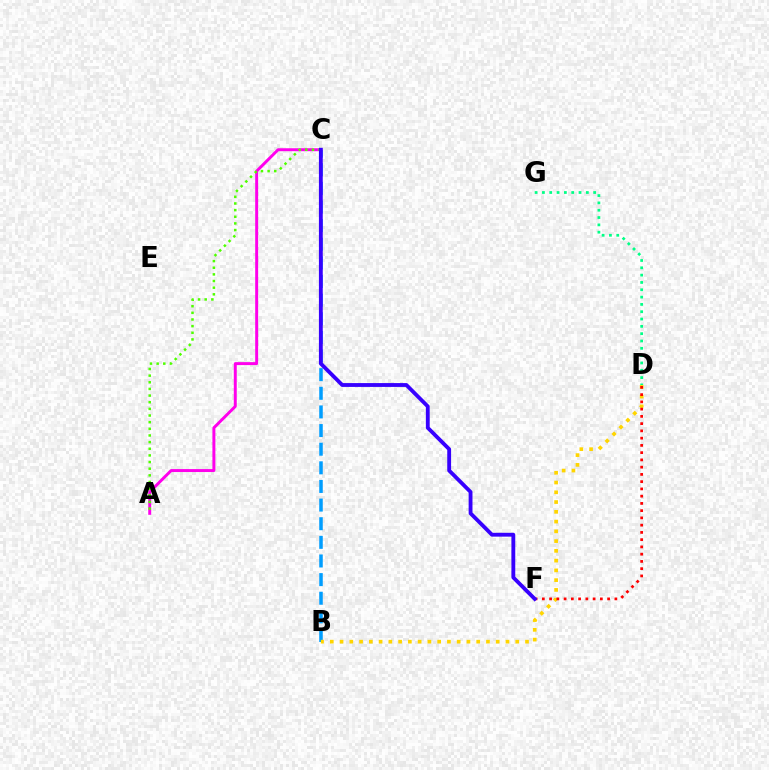{('B', 'C'): [{'color': '#009eff', 'line_style': 'dashed', 'thickness': 2.53}], ('A', 'C'): [{'color': '#ff00ed', 'line_style': 'solid', 'thickness': 2.13}, {'color': '#4fff00', 'line_style': 'dotted', 'thickness': 1.81}], ('B', 'D'): [{'color': '#ffd500', 'line_style': 'dotted', 'thickness': 2.65}], ('D', 'F'): [{'color': '#ff0000', 'line_style': 'dotted', 'thickness': 1.97}], ('D', 'G'): [{'color': '#00ff86', 'line_style': 'dotted', 'thickness': 1.99}], ('C', 'F'): [{'color': '#3700ff', 'line_style': 'solid', 'thickness': 2.76}]}